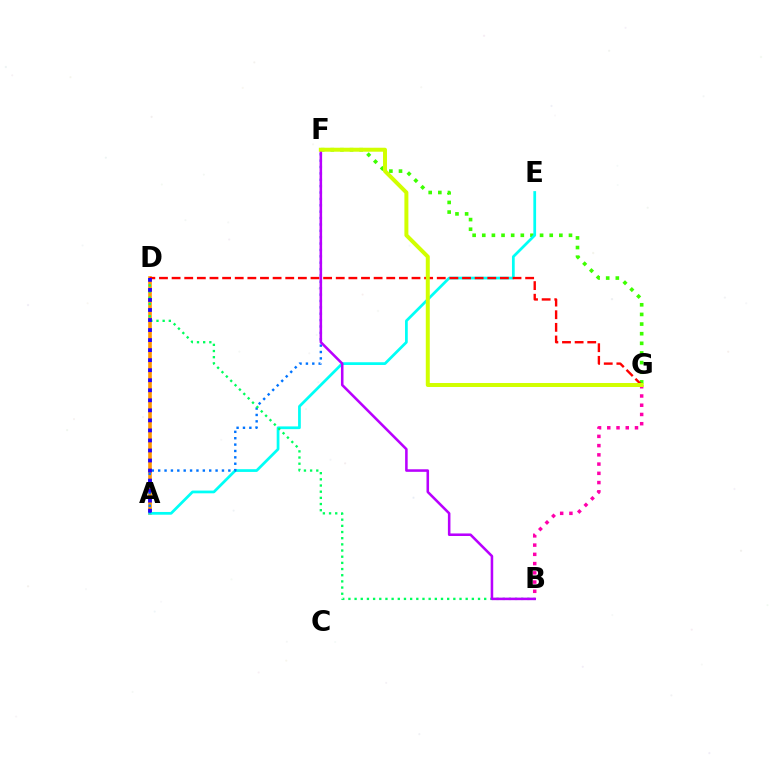{('A', 'D'): [{'color': '#ff9400', 'line_style': 'solid', 'thickness': 2.6}, {'color': '#2500ff', 'line_style': 'dotted', 'thickness': 2.73}], ('F', 'G'): [{'color': '#3dff00', 'line_style': 'dotted', 'thickness': 2.62}, {'color': '#d1ff00', 'line_style': 'solid', 'thickness': 2.87}], ('A', 'E'): [{'color': '#00fff6', 'line_style': 'solid', 'thickness': 1.97}], ('A', 'F'): [{'color': '#0074ff', 'line_style': 'dotted', 'thickness': 1.73}], ('B', 'D'): [{'color': '#00ff5c', 'line_style': 'dotted', 'thickness': 1.68}], ('D', 'G'): [{'color': '#ff0000', 'line_style': 'dashed', 'thickness': 1.72}], ('B', 'F'): [{'color': '#b900ff', 'line_style': 'solid', 'thickness': 1.84}], ('B', 'G'): [{'color': '#ff00ac', 'line_style': 'dotted', 'thickness': 2.51}]}